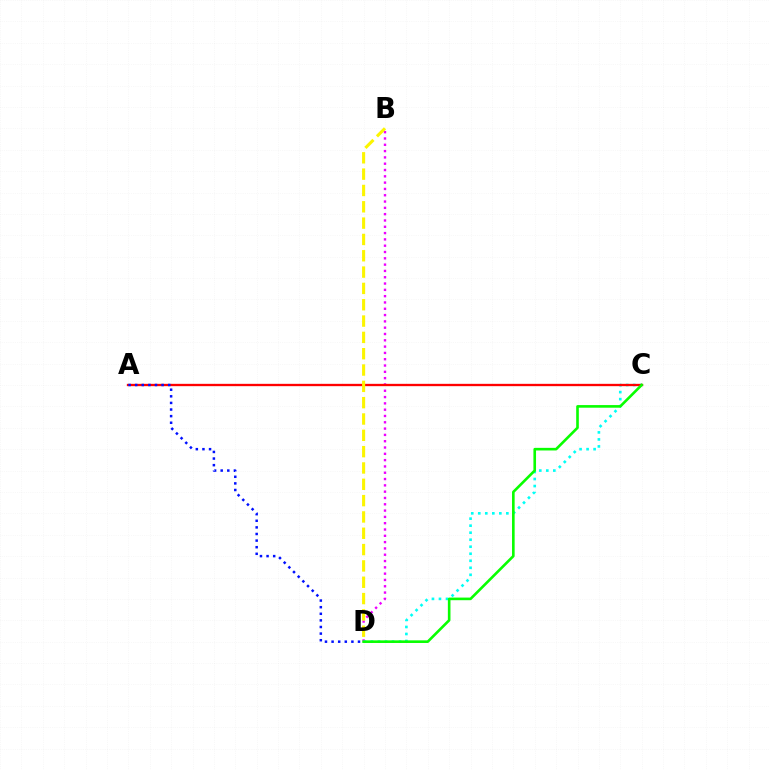{('B', 'D'): [{'color': '#ee00ff', 'line_style': 'dotted', 'thickness': 1.71}, {'color': '#fcf500', 'line_style': 'dashed', 'thickness': 2.22}], ('C', 'D'): [{'color': '#00fff6', 'line_style': 'dotted', 'thickness': 1.91}, {'color': '#08ff00', 'line_style': 'solid', 'thickness': 1.89}], ('A', 'C'): [{'color': '#ff0000', 'line_style': 'solid', 'thickness': 1.68}], ('A', 'D'): [{'color': '#0010ff', 'line_style': 'dotted', 'thickness': 1.79}]}